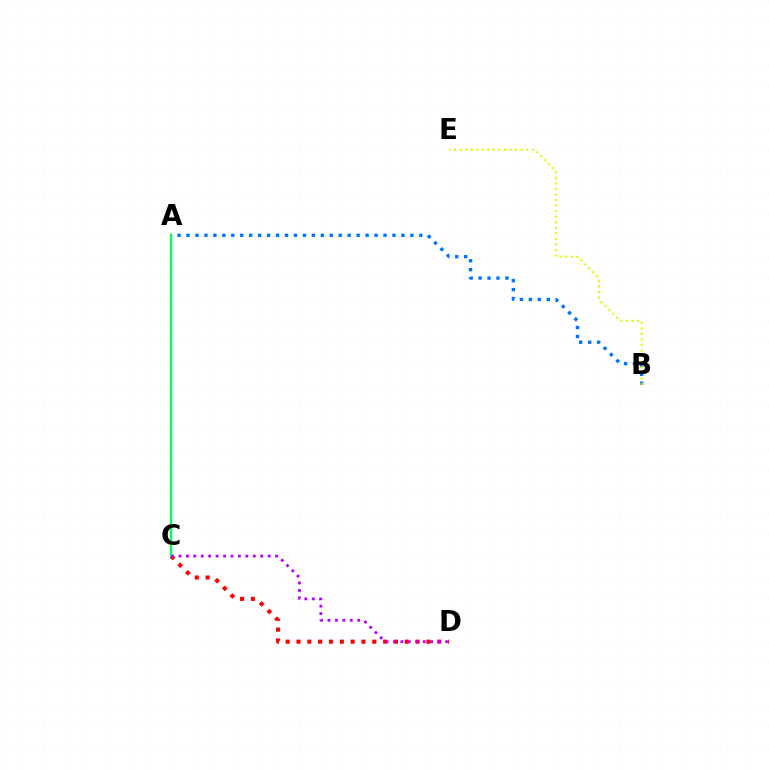{('C', 'D'): [{'color': '#ff0000', 'line_style': 'dotted', 'thickness': 2.94}, {'color': '#b900ff', 'line_style': 'dotted', 'thickness': 2.02}], ('A', 'B'): [{'color': '#0074ff', 'line_style': 'dotted', 'thickness': 2.43}], ('A', 'C'): [{'color': '#00ff5c', 'line_style': 'solid', 'thickness': 1.71}], ('B', 'E'): [{'color': '#d1ff00', 'line_style': 'dotted', 'thickness': 1.51}]}